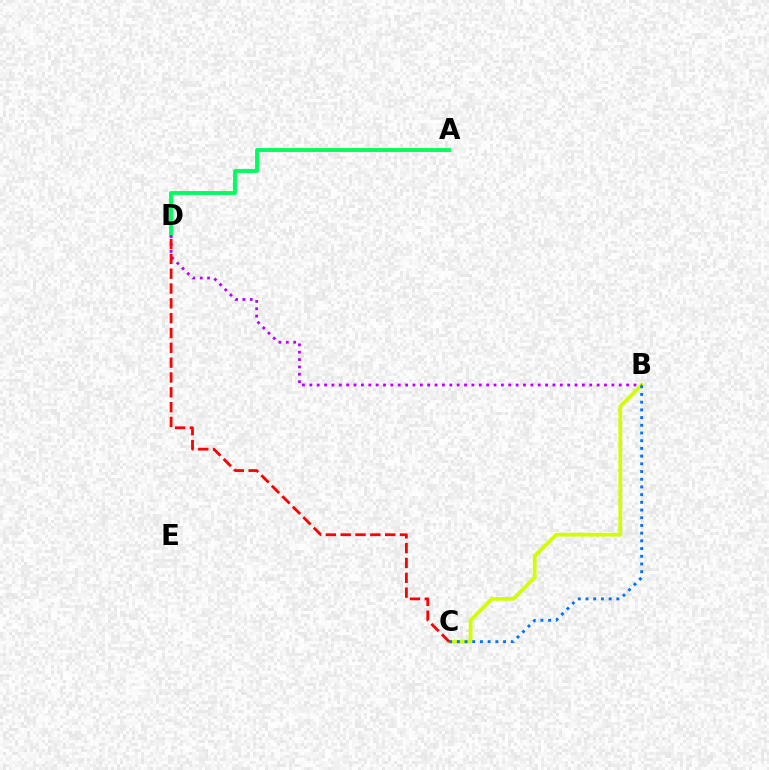{('A', 'D'): [{'color': '#00ff5c', 'line_style': 'solid', 'thickness': 2.78}], ('B', 'C'): [{'color': '#d1ff00', 'line_style': 'solid', 'thickness': 2.68}, {'color': '#0074ff', 'line_style': 'dotted', 'thickness': 2.09}], ('B', 'D'): [{'color': '#b900ff', 'line_style': 'dotted', 'thickness': 2.0}], ('C', 'D'): [{'color': '#ff0000', 'line_style': 'dashed', 'thickness': 2.01}]}